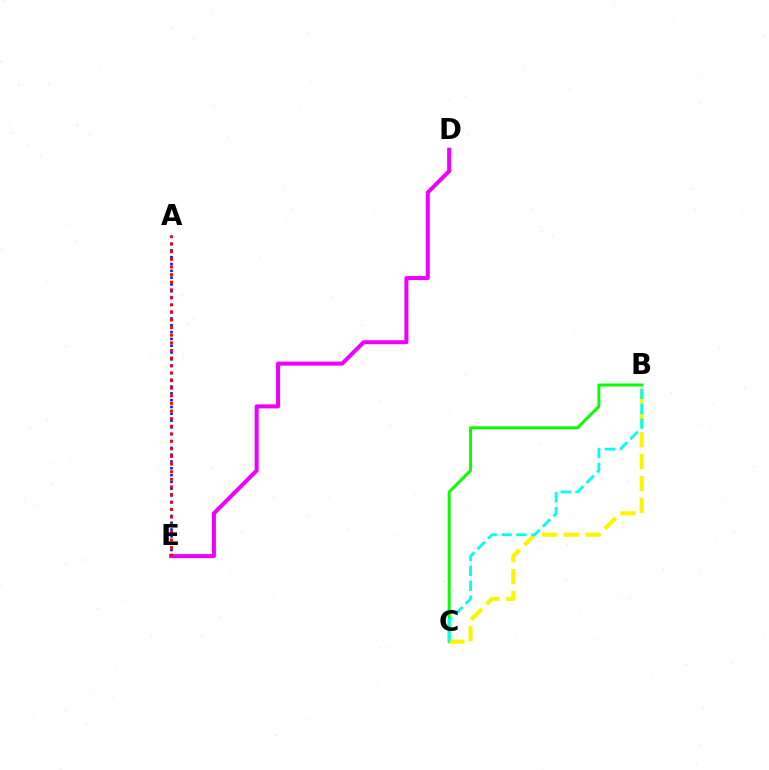{('B', 'C'): [{'color': '#08ff00', 'line_style': 'solid', 'thickness': 2.13}, {'color': '#fcf500', 'line_style': 'dashed', 'thickness': 2.96}, {'color': '#00fff6', 'line_style': 'dashed', 'thickness': 2.02}], ('A', 'E'): [{'color': '#0010ff', 'line_style': 'dotted', 'thickness': 1.85}, {'color': '#ff0000', 'line_style': 'dotted', 'thickness': 2.06}], ('D', 'E'): [{'color': '#ee00ff', 'line_style': 'solid', 'thickness': 2.9}]}